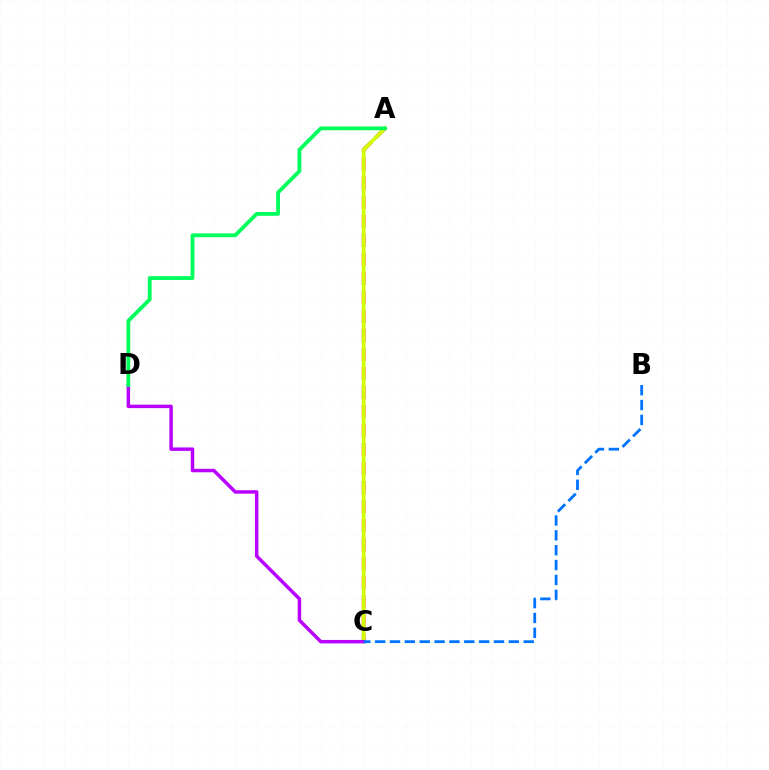{('A', 'C'): [{'color': '#ff0000', 'line_style': 'dashed', 'thickness': 2.59}, {'color': '#d1ff00', 'line_style': 'solid', 'thickness': 2.63}], ('C', 'D'): [{'color': '#b900ff', 'line_style': 'solid', 'thickness': 2.49}], ('A', 'D'): [{'color': '#00ff5c', 'line_style': 'solid', 'thickness': 2.75}], ('B', 'C'): [{'color': '#0074ff', 'line_style': 'dashed', 'thickness': 2.02}]}